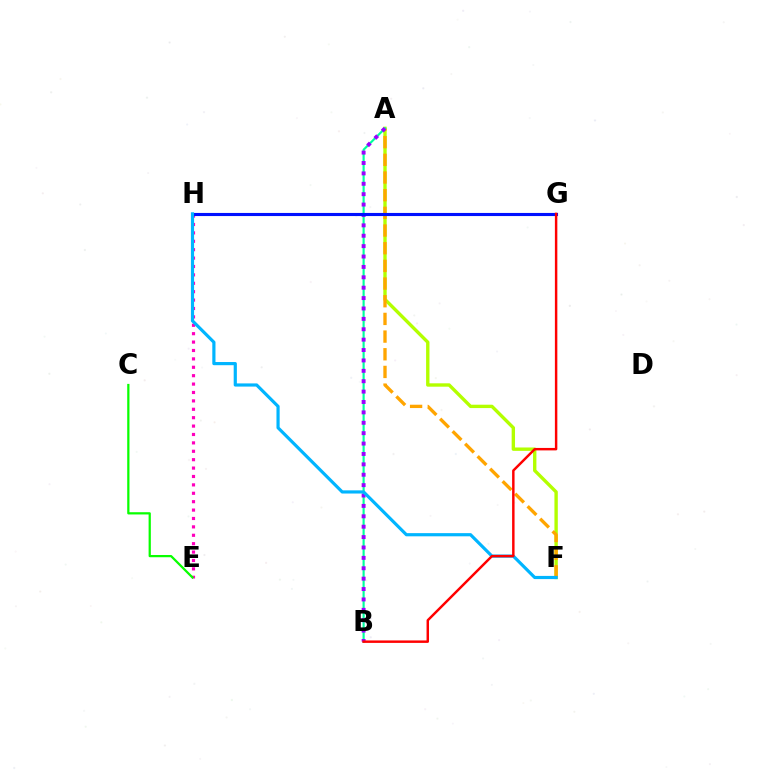{('E', 'H'): [{'color': '#ff00bd', 'line_style': 'dotted', 'thickness': 2.28}], ('A', 'F'): [{'color': '#b3ff00', 'line_style': 'solid', 'thickness': 2.43}, {'color': '#ffa500', 'line_style': 'dashed', 'thickness': 2.4}], ('A', 'B'): [{'color': '#00ff9d', 'line_style': 'solid', 'thickness': 1.55}, {'color': '#9b00ff', 'line_style': 'dotted', 'thickness': 2.82}], ('G', 'H'): [{'color': '#0010ff', 'line_style': 'solid', 'thickness': 2.24}], ('F', 'H'): [{'color': '#00b5ff', 'line_style': 'solid', 'thickness': 2.29}], ('B', 'G'): [{'color': '#ff0000', 'line_style': 'solid', 'thickness': 1.77}], ('C', 'E'): [{'color': '#08ff00', 'line_style': 'solid', 'thickness': 1.61}]}